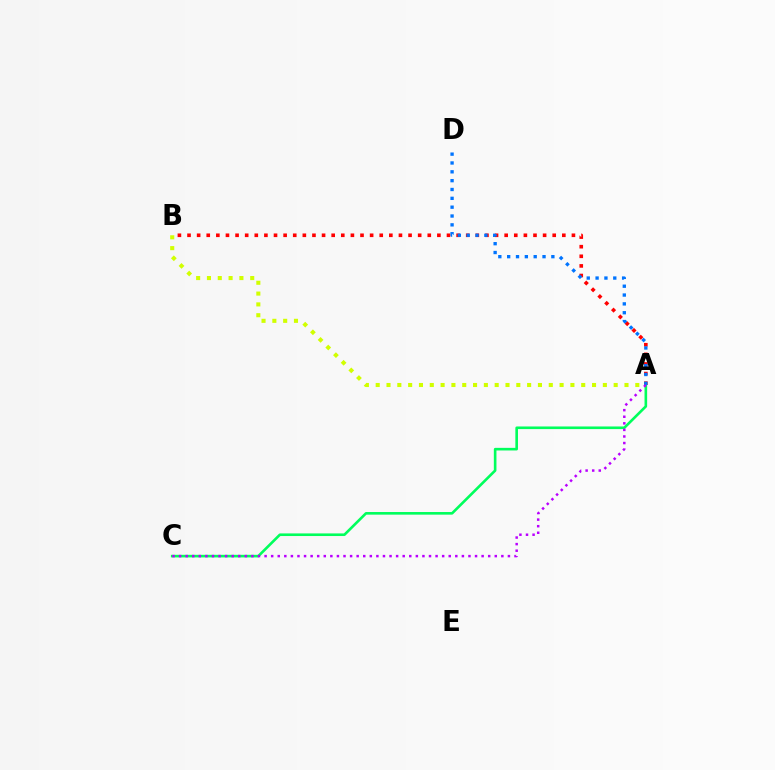{('A', 'B'): [{'color': '#ff0000', 'line_style': 'dotted', 'thickness': 2.61}, {'color': '#d1ff00', 'line_style': 'dotted', 'thickness': 2.94}], ('A', 'C'): [{'color': '#00ff5c', 'line_style': 'solid', 'thickness': 1.89}, {'color': '#b900ff', 'line_style': 'dotted', 'thickness': 1.79}], ('A', 'D'): [{'color': '#0074ff', 'line_style': 'dotted', 'thickness': 2.4}]}